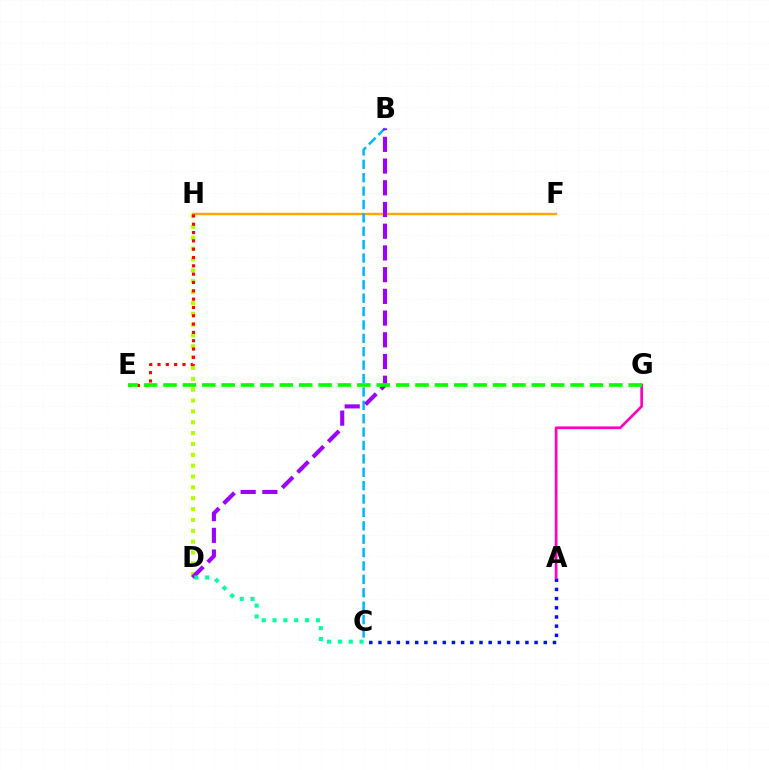{('D', 'H'): [{'color': '#b3ff00', 'line_style': 'dotted', 'thickness': 2.95}], ('A', 'C'): [{'color': '#0010ff', 'line_style': 'dotted', 'thickness': 2.5}], ('F', 'H'): [{'color': '#ffa500', 'line_style': 'solid', 'thickness': 1.73}], ('B', 'C'): [{'color': '#00b5ff', 'line_style': 'dashed', 'thickness': 1.82}], ('A', 'G'): [{'color': '#ff00bd', 'line_style': 'solid', 'thickness': 1.94}], ('B', 'D'): [{'color': '#9b00ff', 'line_style': 'dashed', 'thickness': 2.95}], ('E', 'H'): [{'color': '#ff0000', 'line_style': 'dotted', 'thickness': 2.26}], ('E', 'G'): [{'color': '#08ff00', 'line_style': 'dashed', 'thickness': 2.63}], ('C', 'D'): [{'color': '#00ff9d', 'line_style': 'dotted', 'thickness': 2.95}]}